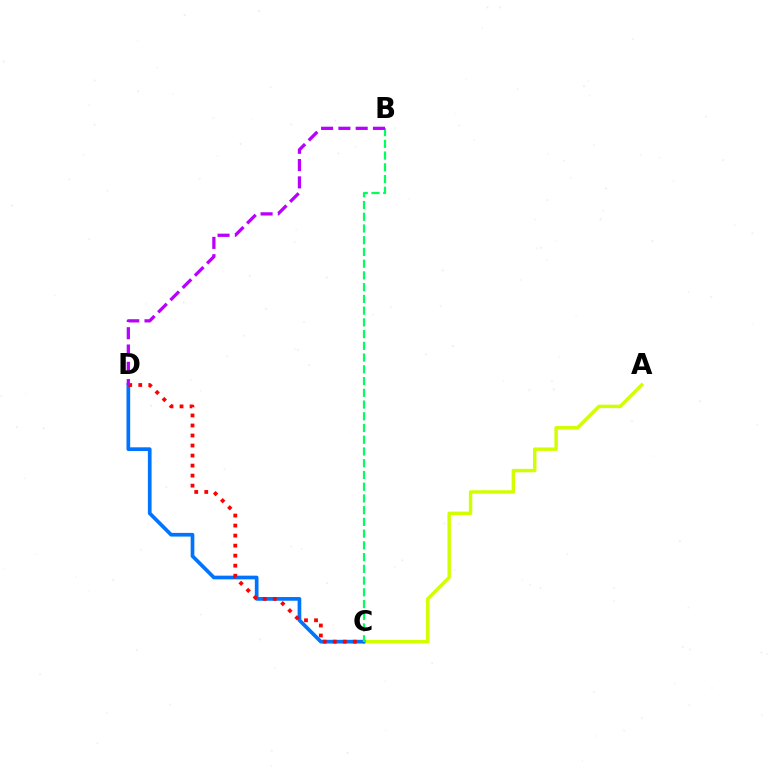{('A', 'C'): [{'color': '#d1ff00', 'line_style': 'solid', 'thickness': 2.48}], ('C', 'D'): [{'color': '#0074ff', 'line_style': 'solid', 'thickness': 2.66}, {'color': '#ff0000', 'line_style': 'dotted', 'thickness': 2.72}], ('B', 'C'): [{'color': '#00ff5c', 'line_style': 'dashed', 'thickness': 1.59}], ('B', 'D'): [{'color': '#b900ff', 'line_style': 'dashed', 'thickness': 2.35}]}